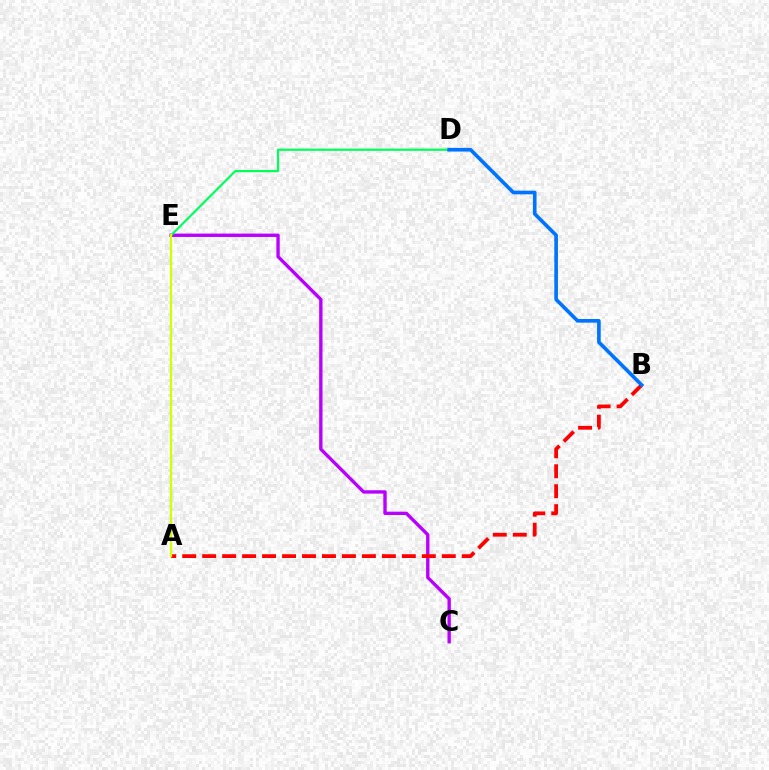{('C', 'E'): [{'color': '#b900ff', 'line_style': 'solid', 'thickness': 2.42}], ('D', 'E'): [{'color': '#00ff5c', 'line_style': 'solid', 'thickness': 1.58}], ('A', 'B'): [{'color': '#ff0000', 'line_style': 'dashed', 'thickness': 2.71}], ('B', 'D'): [{'color': '#0074ff', 'line_style': 'solid', 'thickness': 2.63}], ('A', 'E'): [{'color': '#d1ff00', 'line_style': 'solid', 'thickness': 1.6}]}